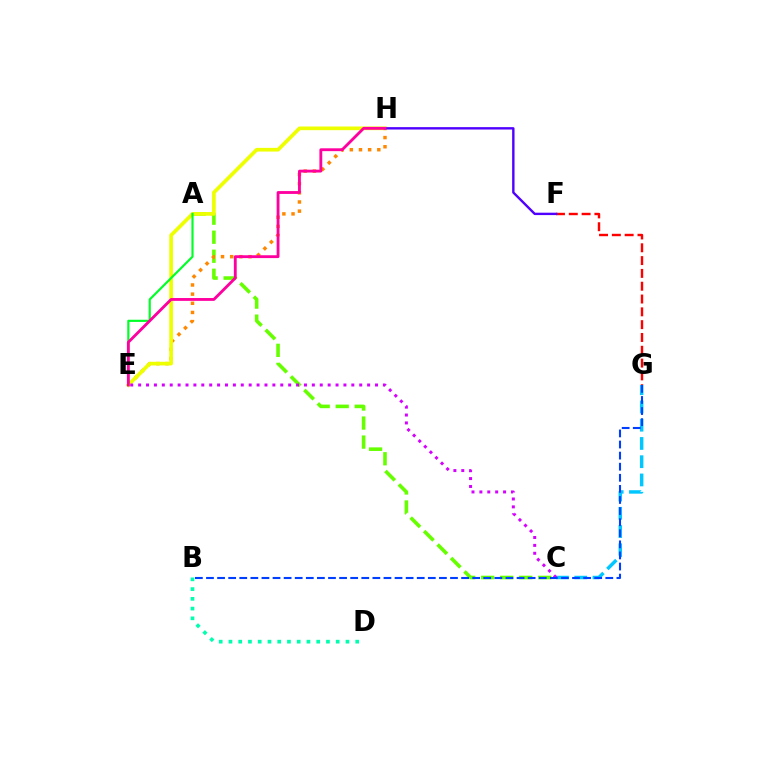{('A', 'C'): [{'color': '#66ff00', 'line_style': 'dashed', 'thickness': 2.59}], ('E', 'H'): [{'color': '#ff8800', 'line_style': 'dotted', 'thickness': 2.49}, {'color': '#eeff00', 'line_style': 'solid', 'thickness': 2.65}, {'color': '#ff00a0', 'line_style': 'solid', 'thickness': 2.05}], ('F', 'G'): [{'color': '#ff0000', 'line_style': 'dashed', 'thickness': 1.74}], ('B', 'D'): [{'color': '#00ffaf', 'line_style': 'dotted', 'thickness': 2.65}], ('A', 'E'): [{'color': '#00ff27', 'line_style': 'solid', 'thickness': 1.56}], ('C', 'G'): [{'color': '#00c7ff', 'line_style': 'dashed', 'thickness': 2.48}], ('F', 'H'): [{'color': '#4f00ff', 'line_style': 'solid', 'thickness': 1.72}], ('C', 'E'): [{'color': '#d600ff', 'line_style': 'dotted', 'thickness': 2.15}], ('B', 'G'): [{'color': '#003fff', 'line_style': 'dashed', 'thickness': 1.51}]}